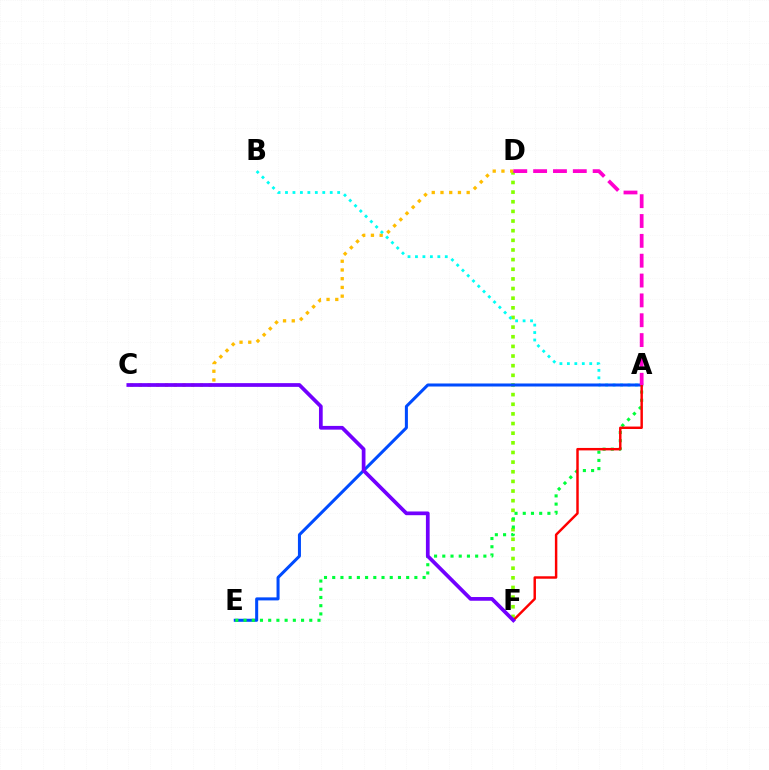{('D', 'F'): [{'color': '#84ff00', 'line_style': 'dotted', 'thickness': 2.62}], ('C', 'D'): [{'color': '#ffbd00', 'line_style': 'dotted', 'thickness': 2.37}], ('A', 'B'): [{'color': '#00fff6', 'line_style': 'dotted', 'thickness': 2.03}], ('A', 'E'): [{'color': '#004bff', 'line_style': 'solid', 'thickness': 2.18}, {'color': '#00ff39', 'line_style': 'dotted', 'thickness': 2.23}], ('A', 'F'): [{'color': '#ff0000', 'line_style': 'solid', 'thickness': 1.77}], ('C', 'F'): [{'color': '#7200ff', 'line_style': 'solid', 'thickness': 2.68}], ('A', 'D'): [{'color': '#ff00cf', 'line_style': 'dashed', 'thickness': 2.7}]}